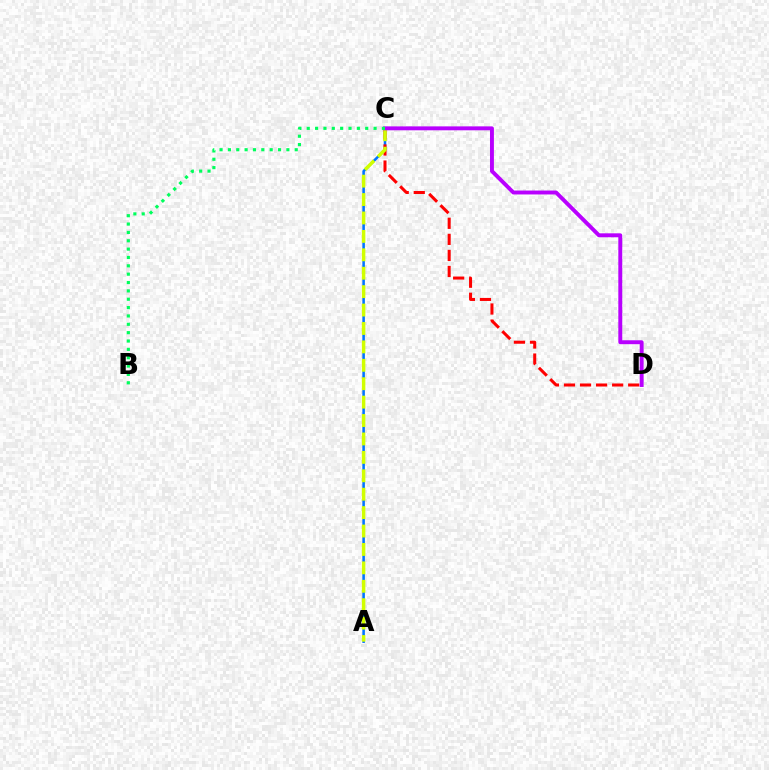{('A', 'C'): [{'color': '#0074ff', 'line_style': 'solid', 'thickness': 1.83}, {'color': '#d1ff00', 'line_style': 'dashed', 'thickness': 2.5}], ('C', 'D'): [{'color': '#ff0000', 'line_style': 'dashed', 'thickness': 2.18}, {'color': '#b900ff', 'line_style': 'solid', 'thickness': 2.82}], ('B', 'C'): [{'color': '#00ff5c', 'line_style': 'dotted', 'thickness': 2.27}]}